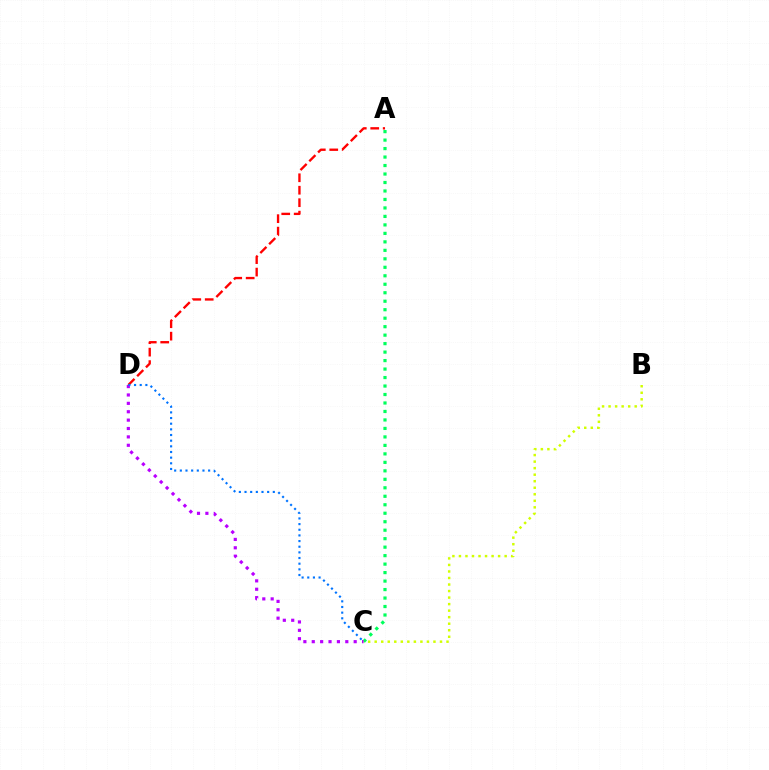{('A', 'D'): [{'color': '#ff0000', 'line_style': 'dashed', 'thickness': 1.69}], ('A', 'C'): [{'color': '#00ff5c', 'line_style': 'dotted', 'thickness': 2.3}], ('C', 'D'): [{'color': '#b900ff', 'line_style': 'dotted', 'thickness': 2.28}, {'color': '#0074ff', 'line_style': 'dotted', 'thickness': 1.54}], ('B', 'C'): [{'color': '#d1ff00', 'line_style': 'dotted', 'thickness': 1.77}]}